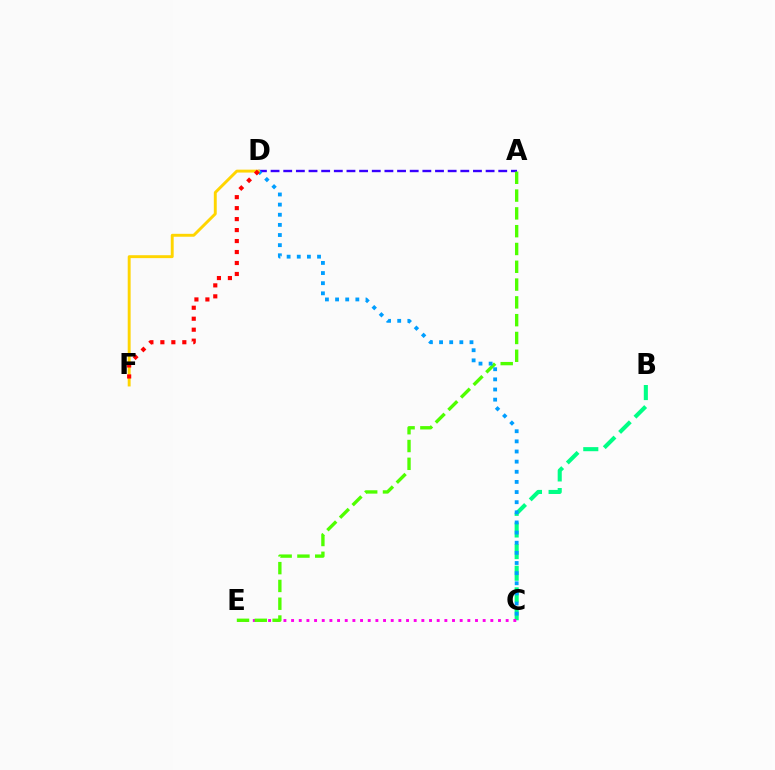{('B', 'C'): [{'color': '#00ff86', 'line_style': 'dashed', 'thickness': 2.94}], ('A', 'D'): [{'color': '#3700ff', 'line_style': 'dashed', 'thickness': 1.72}], ('C', 'E'): [{'color': '#ff00ed', 'line_style': 'dotted', 'thickness': 2.08}], ('A', 'E'): [{'color': '#4fff00', 'line_style': 'dashed', 'thickness': 2.42}], ('C', 'D'): [{'color': '#009eff', 'line_style': 'dotted', 'thickness': 2.75}], ('D', 'F'): [{'color': '#ffd500', 'line_style': 'solid', 'thickness': 2.1}, {'color': '#ff0000', 'line_style': 'dotted', 'thickness': 2.98}]}